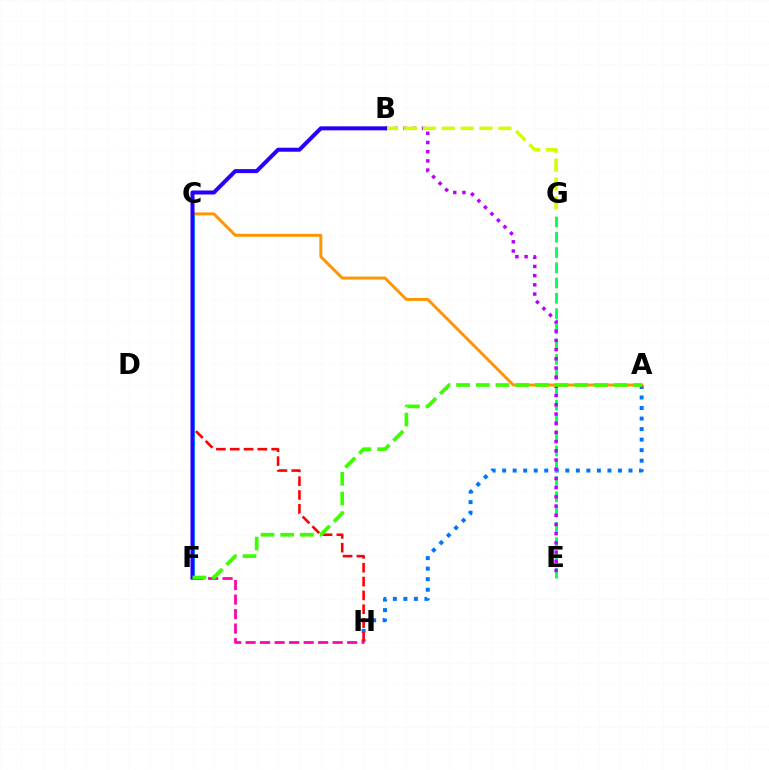{('A', 'H'): [{'color': '#0074ff', 'line_style': 'dotted', 'thickness': 2.86}], ('E', 'G'): [{'color': '#00ff5c', 'line_style': 'dashed', 'thickness': 2.07}], ('C', 'H'): [{'color': '#ff0000', 'line_style': 'dashed', 'thickness': 1.88}], ('B', 'E'): [{'color': '#b900ff', 'line_style': 'dotted', 'thickness': 2.5}], ('C', 'F'): [{'color': '#00fff6', 'line_style': 'solid', 'thickness': 2.86}], ('A', 'C'): [{'color': '#ff9400', 'line_style': 'solid', 'thickness': 2.1}], ('B', 'G'): [{'color': '#d1ff00', 'line_style': 'dashed', 'thickness': 2.56}], ('F', 'H'): [{'color': '#ff00ac', 'line_style': 'dashed', 'thickness': 1.97}], ('B', 'F'): [{'color': '#2500ff', 'line_style': 'solid', 'thickness': 2.89}], ('A', 'F'): [{'color': '#3dff00', 'line_style': 'dashed', 'thickness': 2.67}]}